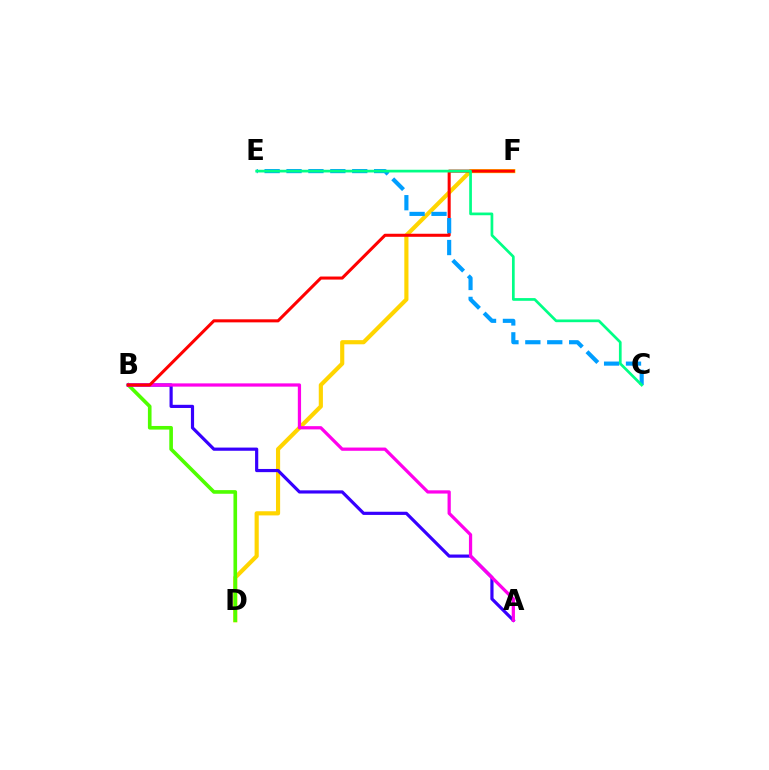{('D', 'F'): [{'color': '#ffd500', 'line_style': 'solid', 'thickness': 2.99}], ('B', 'D'): [{'color': '#4fff00', 'line_style': 'solid', 'thickness': 2.62}], ('A', 'B'): [{'color': '#3700ff', 'line_style': 'solid', 'thickness': 2.29}, {'color': '#ff00ed', 'line_style': 'solid', 'thickness': 2.33}], ('B', 'F'): [{'color': '#ff0000', 'line_style': 'solid', 'thickness': 2.19}], ('C', 'E'): [{'color': '#009eff', 'line_style': 'dashed', 'thickness': 2.98}, {'color': '#00ff86', 'line_style': 'solid', 'thickness': 1.95}]}